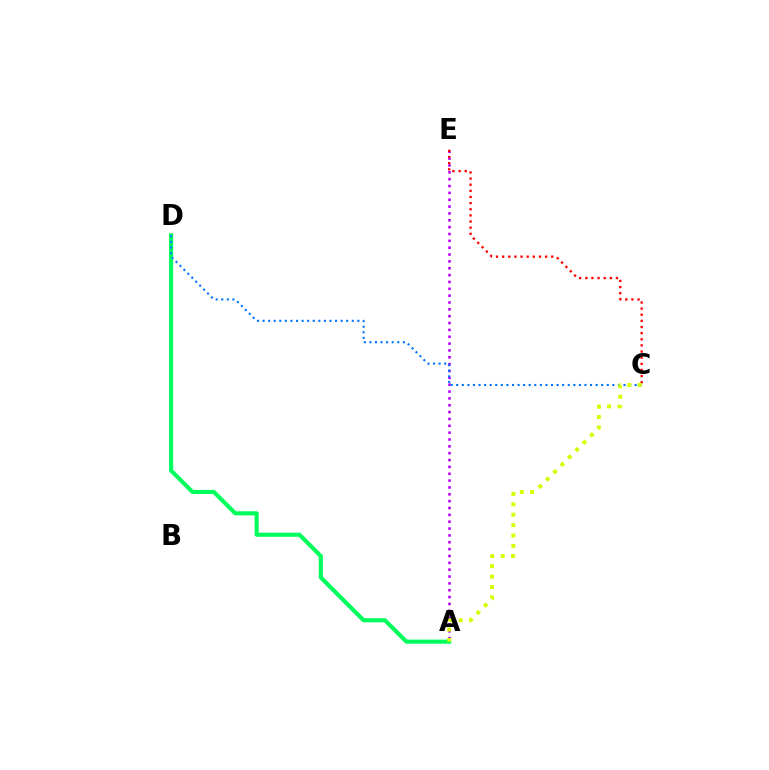{('A', 'E'): [{'color': '#b900ff', 'line_style': 'dotted', 'thickness': 1.86}], ('C', 'E'): [{'color': '#ff0000', 'line_style': 'dotted', 'thickness': 1.67}], ('A', 'D'): [{'color': '#00ff5c', 'line_style': 'solid', 'thickness': 2.97}], ('C', 'D'): [{'color': '#0074ff', 'line_style': 'dotted', 'thickness': 1.51}], ('A', 'C'): [{'color': '#d1ff00', 'line_style': 'dotted', 'thickness': 2.83}]}